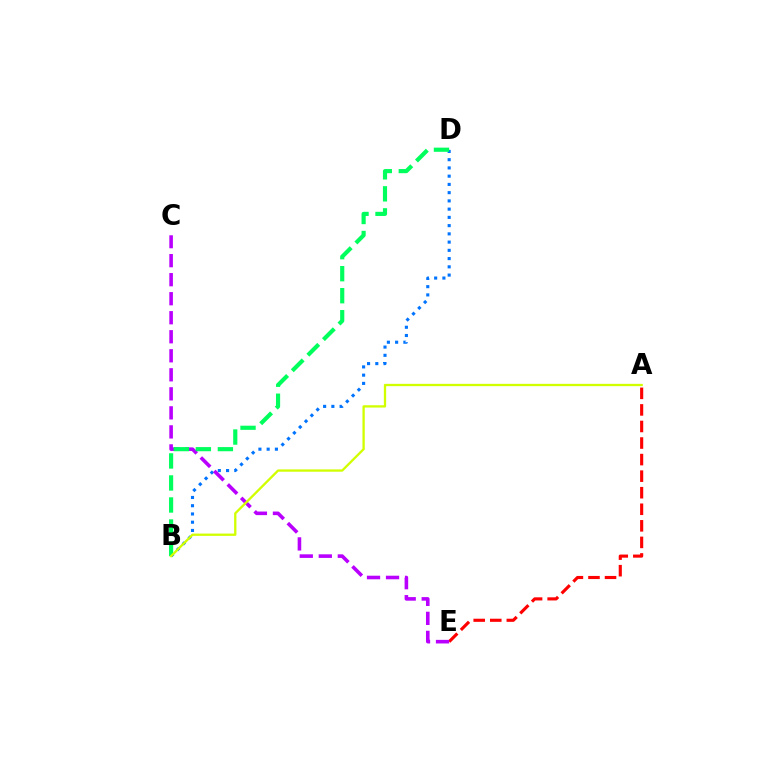{('B', 'D'): [{'color': '#0074ff', 'line_style': 'dotted', 'thickness': 2.24}, {'color': '#00ff5c', 'line_style': 'dashed', 'thickness': 2.99}], ('A', 'E'): [{'color': '#ff0000', 'line_style': 'dashed', 'thickness': 2.25}], ('C', 'E'): [{'color': '#b900ff', 'line_style': 'dashed', 'thickness': 2.58}], ('A', 'B'): [{'color': '#d1ff00', 'line_style': 'solid', 'thickness': 1.66}]}